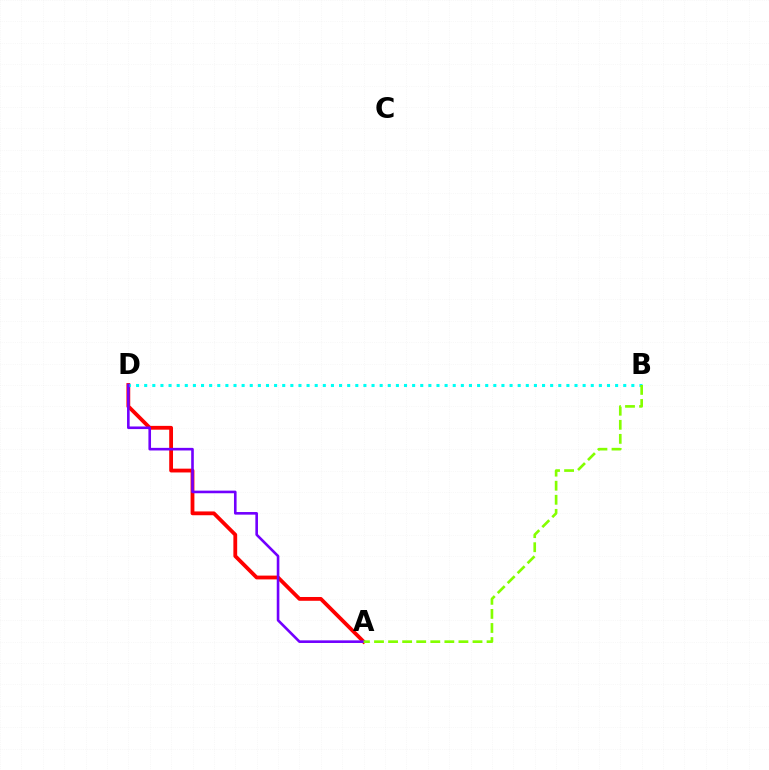{('A', 'D'): [{'color': '#ff0000', 'line_style': 'solid', 'thickness': 2.74}, {'color': '#7200ff', 'line_style': 'solid', 'thickness': 1.88}], ('B', 'D'): [{'color': '#00fff6', 'line_style': 'dotted', 'thickness': 2.21}], ('A', 'B'): [{'color': '#84ff00', 'line_style': 'dashed', 'thickness': 1.91}]}